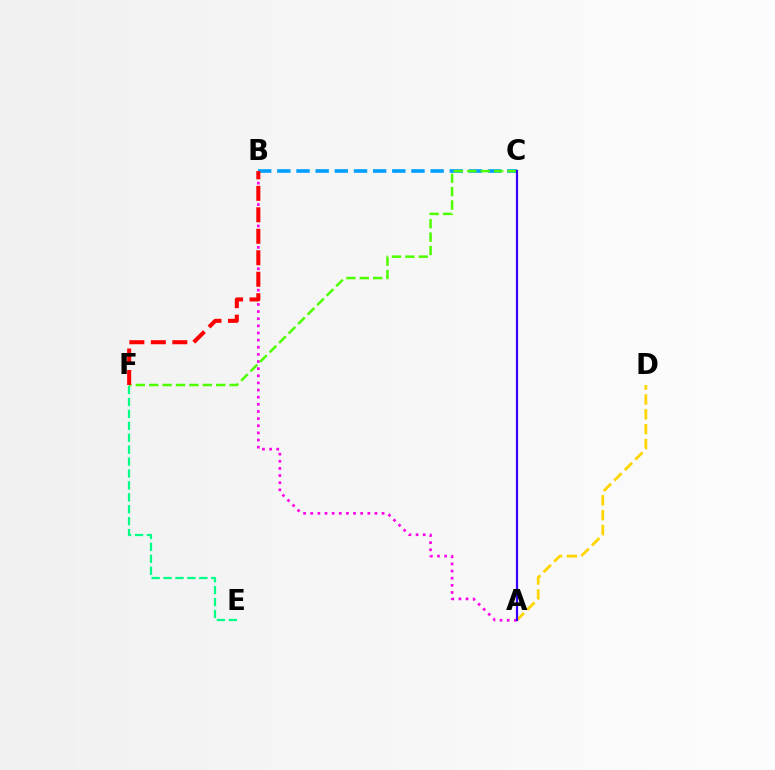{('B', 'C'): [{'color': '#009eff', 'line_style': 'dashed', 'thickness': 2.6}], ('E', 'F'): [{'color': '#00ff86', 'line_style': 'dashed', 'thickness': 1.62}], ('A', 'B'): [{'color': '#ff00ed', 'line_style': 'dotted', 'thickness': 1.94}], ('A', 'D'): [{'color': '#ffd500', 'line_style': 'dashed', 'thickness': 2.02}], ('C', 'F'): [{'color': '#4fff00', 'line_style': 'dashed', 'thickness': 1.82}], ('B', 'F'): [{'color': '#ff0000', 'line_style': 'dashed', 'thickness': 2.92}], ('A', 'C'): [{'color': '#3700ff', 'line_style': 'solid', 'thickness': 1.59}]}